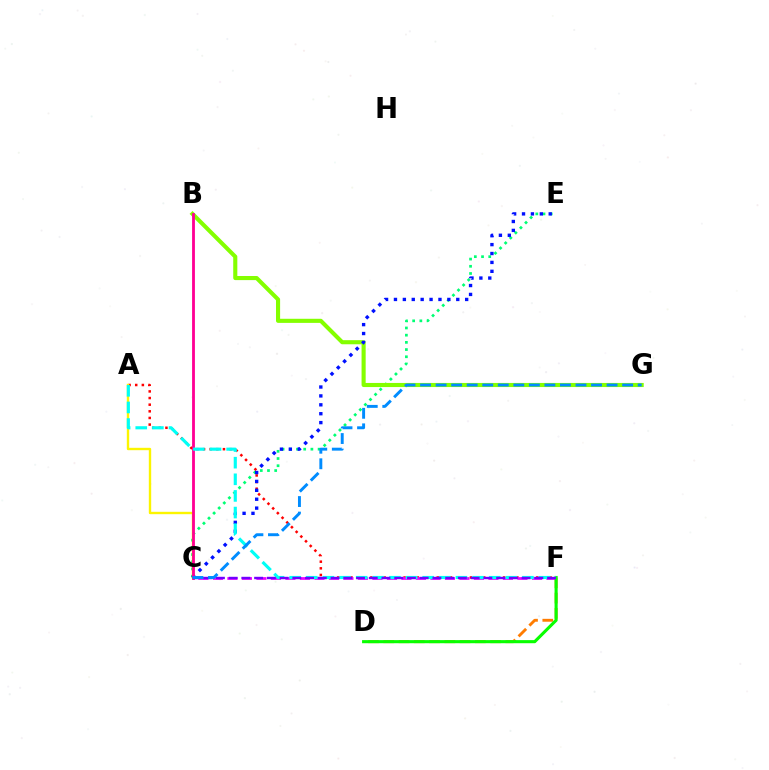{('C', 'E'): [{'color': '#00ff74', 'line_style': 'dotted', 'thickness': 1.96}, {'color': '#0010ff', 'line_style': 'dotted', 'thickness': 2.42}], ('B', 'G'): [{'color': '#84ff00', 'line_style': 'solid', 'thickness': 2.95}], ('A', 'F'): [{'color': '#ff0000', 'line_style': 'dotted', 'thickness': 1.8}, {'color': '#00fff6', 'line_style': 'dashed', 'thickness': 2.26}], ('D', 'F'): [{'color': '#ff7c00', 'line_style': 'dashed', 'thickness': 2.07}, {'color': '#08ff00', 'line_style': 'solid', 'thickness': 2.23}], ('C', 'F'): [{'color': '#ee00ff', 'line_style': 'dashed', 'thickness': 1.97}, {'color': '#7200ff', 'line_style': 'dashed', 'thickness': 1.73}], ('A', 'C'): [{'color': '#fcf500', 'line_style': 'solid', 'thickness': 1.72}], ('B', 'C'): [{'color': '#ff0094', 'line_style': 'solid', 'thickness': 2.03}], ('C', 'G'): [{'color': '#008cff', 'line_style': 'dashed', 'thickness': 2.11}]}